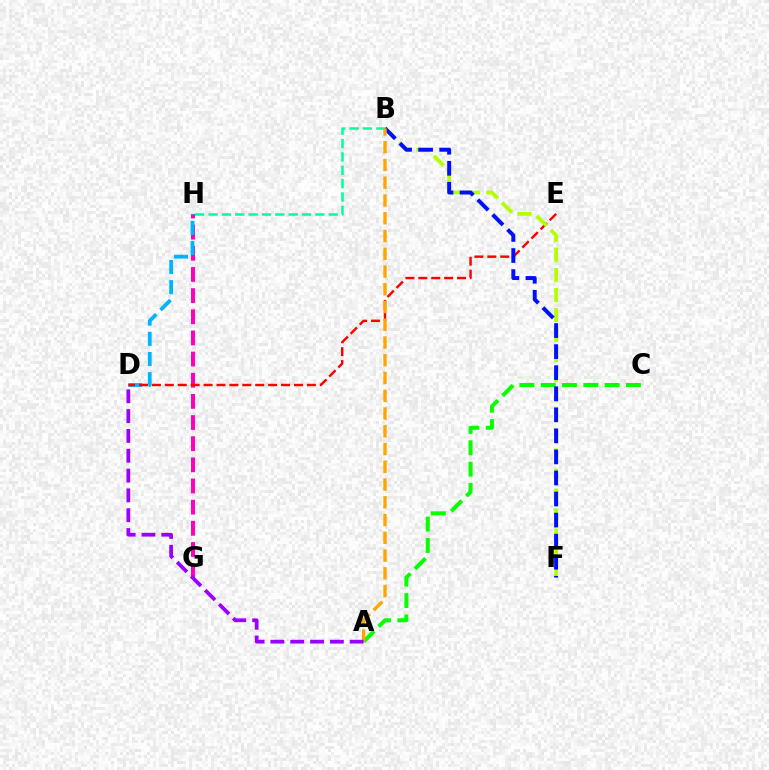{('G', 'H'): [{'color': '#ff00bd', 'line_style': 'dashed', 'thickness': 2.87}], ('A', 'C'): [{'color': '#08ff00', 'line_style': 'dashed', 'thickness': 2.9}], ('D', 'H'): [{'color': '#00b5ff', 'line_style': 'dashed', 'thickness': 2.74}], ('D', 'E'): [{'color': '#ff0000', 'line_style': 'dashed', 'thickness': 1.75}], ('B', 'F'): [{'color': '#b3ff00', 'line_style': 'dashed', 'thickness': 2.72}, {'color': '#0010ff', 'line_style': 'dashed', 'thickness': 2.86}], ('B', 'H'): [{'color': '#00ff9d', 'line_style': 'dashed', 'thickness': 1.81}], ('A', 'B'): [{'color': '#ffa500', 'line_style': 'dashed', 'thickness': 2.41}], ('A', 'D'): [{'color': '#9b00ff', 'line_style': 'dashed', 'thickness': 2.69}]}